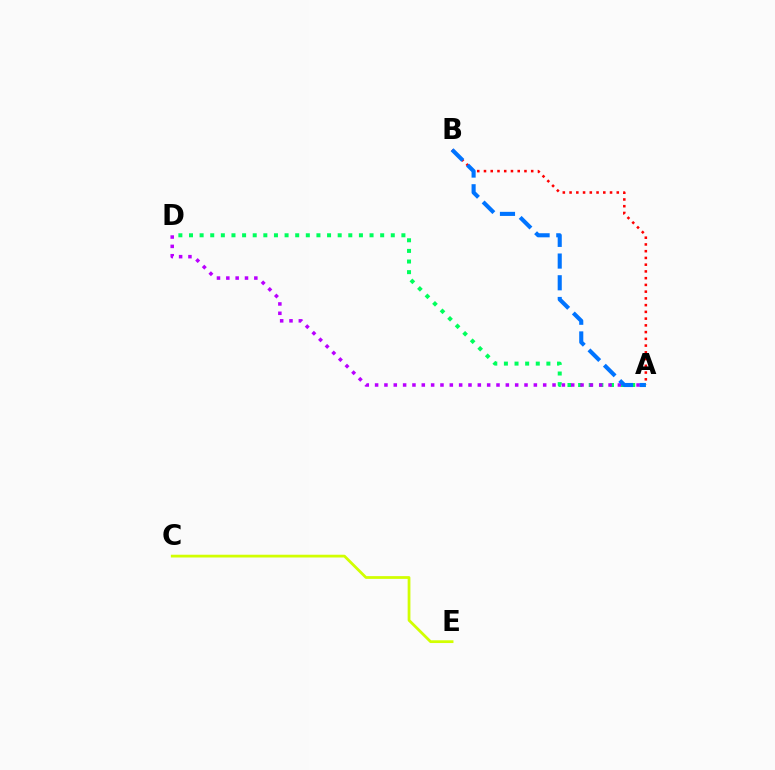{('A', 'B'): [{'color': '#ff0000', 'line_style': 'dotted', 'thickness': 1.83}, {'color': '#0074ff', 'line_style': 'dashed', 'thickness': 2.95}], ('C', 'E'): [{'color': '#d1ff00', 'line_style': 'solid', 'thickness': 1.99}], ('A', 'D'): [{'color': '#00ff5c', 'line_style': 'dotted', 'thickness': 2.89}, {'color': '#b900ff', 'line_style': 'dotted', 'thickness': 2.54}]}